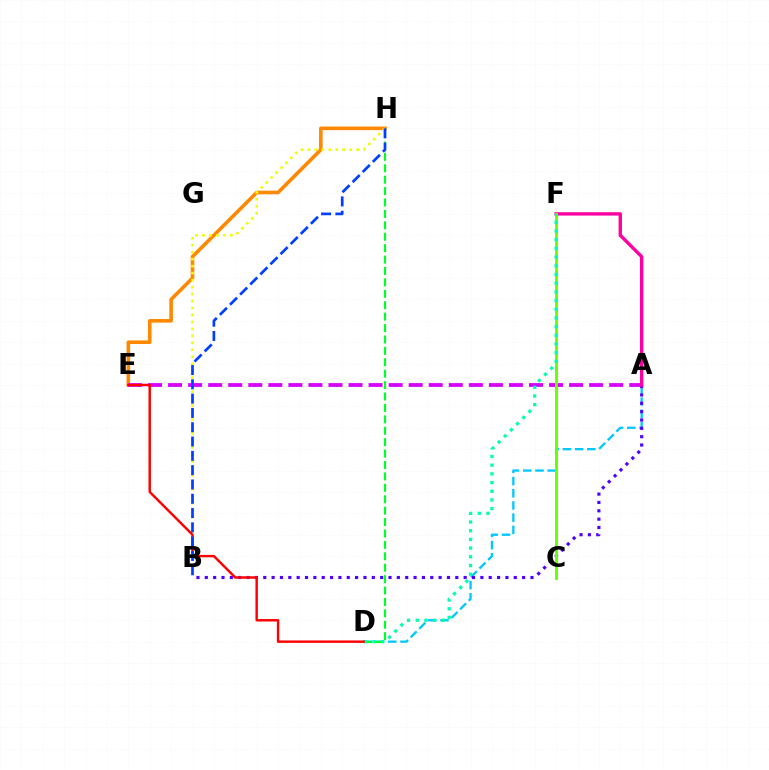{('A', 'D'): [{'color': '#00c7ff', 'line_style': 'dashed', 'thickness': 1.66}], ('A', 'B'): [{'color': '#4f00ff', 'line_style': 'dotted', 'thickness': 2.27}], ('E', 'H'): [{'color': '#ff8800', 'line_style': 'solid', 'thickness': 2.59}], ('A', 'E'): [{'color': '#d600ff', 'line_style': 'dashed', 'thickness': 2.72}], ('B', 'H'): [{'color': '#eeff00', 'line_style': 'dotted', 'thickness': 1.89}, {'color': '#003fff', 'line_style': 'dashed', 'thickness': 1.94}], ('A', 'F'): [{'color': '#ff00a0', 'line_style': 'solid', 'thickness': 2.43}], ('C', 'F'): [{'color': '#66ff00', 'line_style': 'solid', 'thickness': 2.07}], ('D', 'H'): [{'color': '#00ff27', 'line_style': 'dashed', 'thickness': 1.55}], ('D', 'F'): [{'color': '#00ffaf', 'line_style': 'dotted', 'thickness': 2.36}], ('D', 'E'): [{'color': '#ff0000', 'line_style': 'solid', 'thickness': 1.76}]}